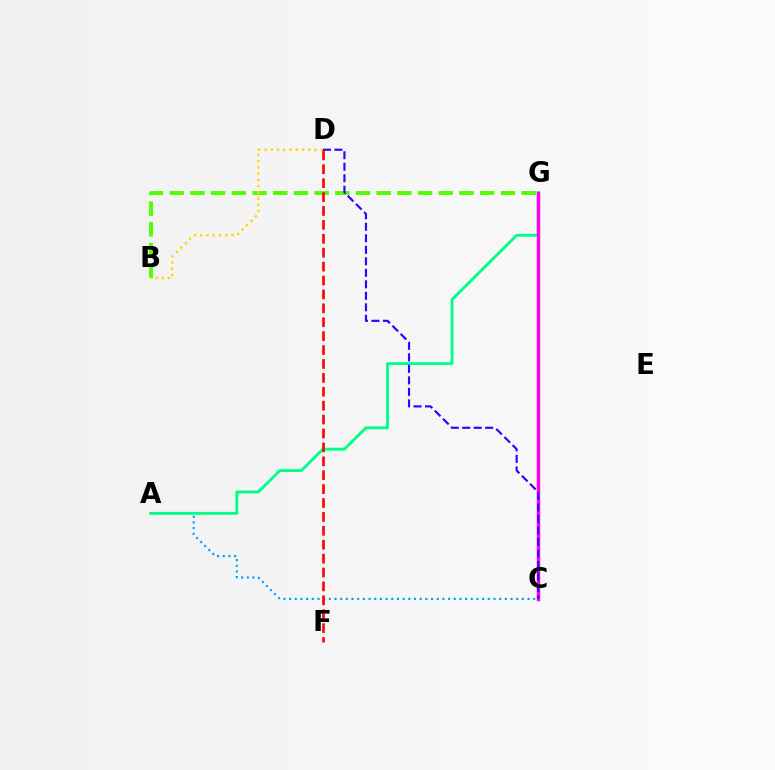{('A', 'C'): [{'color': '#009eff', 'line_style': 'dotted', 'thickness': 1.54}], ('A', 'G'): [{'color': '#00ff86', 'line_style': 'solid', 'thickness': 2.05}], ('B', 'G'): [{'color': '#4fff00', 'line_style': 'dashed', 'thickness': 2.81}], ('C', 'G'): [{'color': '#ff00ed', 'line_style': 'solid', 'thickness': 2.47}], ('C', 'D'): [{'color': '#3700ff', 'line_style': 'dashed', 'thickness': 1.56}], ('B', 'D'): [{'color': '#ffd500', 'line_style': 'dotted', 'thickness': 1.7}], ('D', 'F'): [{'color': '#ff0000', 'line_style': 'dashed', 'thickness': 1.89}]}